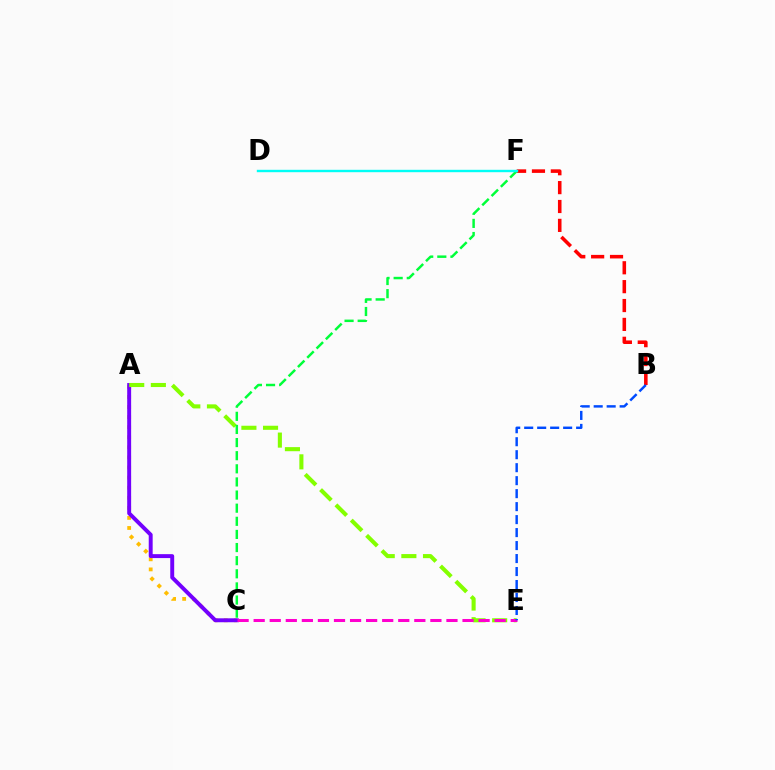{('A', 'C'): [{'color': '#ffbd00', 'line_style': 'dotted', 'thickness': 2.74}, {'color': '#7200ff', 'line_style': 'solid', 'thickness': 2.83}], ('A', 'E'): [{'color': '#84ff00', 'line_style': 'dashed', 'thickness': 2.94}], ('B', 'F'): [{'color': '#ff0000', 'line_style': 'dashed', 'thickness': 2.56}], ('C', 'E'): [{'color': '#ff00cf', 'line_style': 'dashed', 'thickness': 2.18}], ('B', 'E'): [{'color': '#004bff', 'line_style': 'dashed', 'thickness': 1.76}], ('C', 'F'): [{'color': '#00ff39', 'line_style': 'dashed', 'thickness': 1.78}], ('D', 'F'): [{'color': '#00fff6', 'line_style': 'solid', 'thickness': 1.72}]}